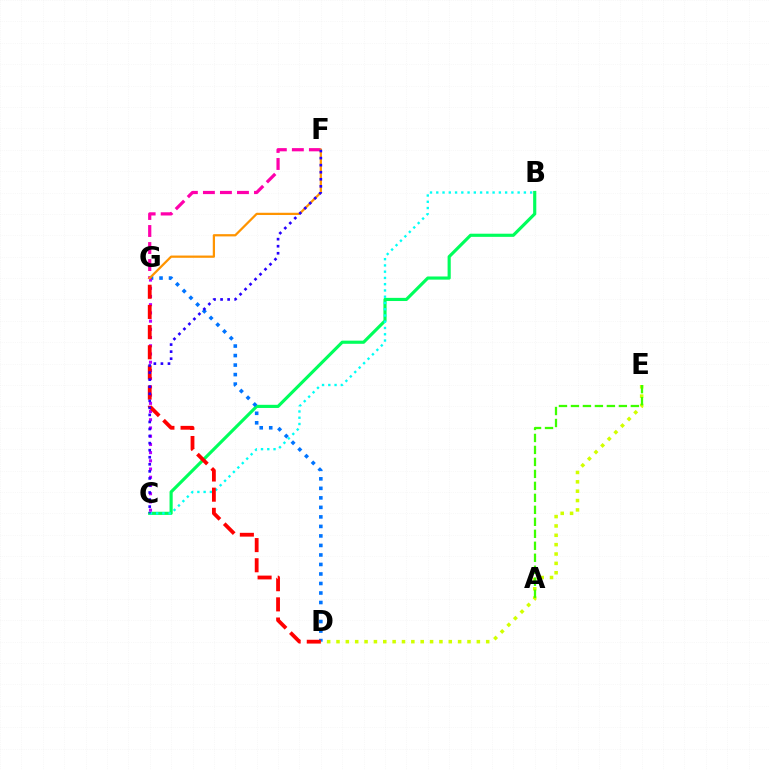{('F', 'G'): [{'color': '#ff00ac', 'line_style': 'dashed', 'thickness': 2.31}, {'color': '#ff9400', 'line_style': 'solid', 'thickness': 1.62}], ('B', 'C'): [{'color': '#00ff5c', 'line_style': 'solid', 'thickness': 2.27}, {'color': '#00fff6', 'line_style': 'dotted', 'thickness': 1.7}], ('D', 'G'): [{'color': '#0074ff', 'line_style': 'dotted', 'thickness': 2.58}, {'color': '#ff0000', 'line_style': 'dashed', 'thickness': 2.74}], ('D', 'E'): [{'color': '#d1ff00', 'line_style': 'dotted', 'thickness': 2.54}], ('C', 'G'): [{'color': '#b900ff', 'line_style': 'dotted', 'thickness': 2.23}], ('A', 'E'): [{'color': '#3dff00', 'line_style': 'dashed', 'thickness': 1.63}], ('C', 'F'): [{'color': '#2500ff', 'line_style': 'dotted', 'thickness': 1.92}]}